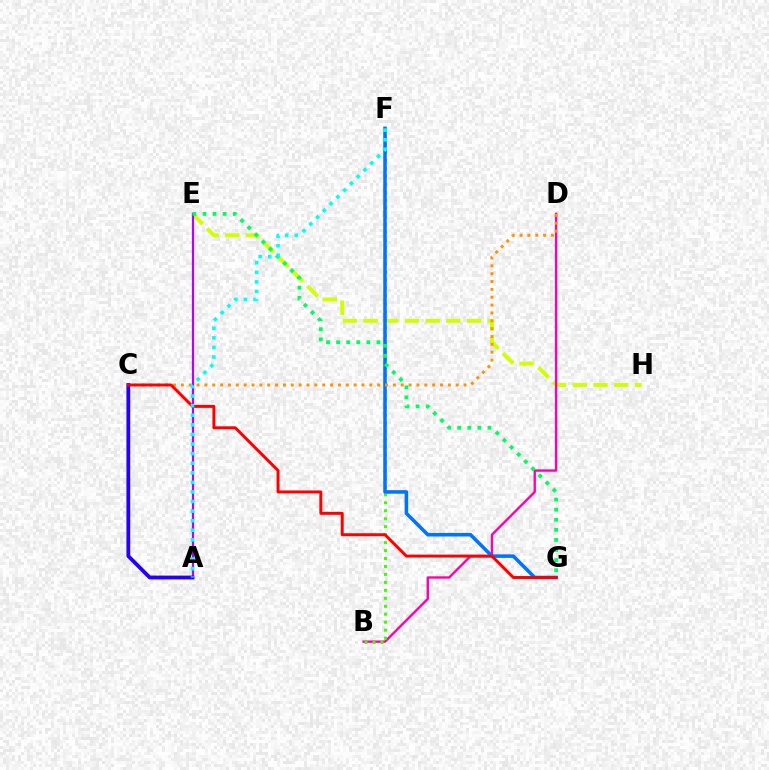{('E', 'H'): [{'color': '#d1ff00', 'line_style': 'dashed', 'thickness': 2.81}], ('B', 'D'): [{'color': '#ff00ac', 'line_style': 'solid', 'thickness': 1.71}], ('B', 'F'): [{'color': '#3dff00', 'line_style': 'dotted', 'thickness': 2.16}], ('A', 'E'): [{'color': '#b900ff', 'line_style': 'solid', 'thickness': 1.6}], ('F', 'G'): [{'color': '#0074ff', 'line_style': 'solid', 'thickness': 2.55}], ('C', 'D'): [{'color': '#ff9400', 'line_style': 'dotted', 'thickness': 2.13}], ('E', 'G'): [{'color': '#00ff5c', 'line_style': 'dotted', 'thickness': 2.74}], ('A', 'C'): [{'color': '#2500ff', 'line_style': 'solid', 'thickness': 2.75}], ('C', 'G'): [{'color': '#ff0000', 'line_style': 'solid', 'thickness': 2.13}], ('A', 'F'): [{'color': '#00fff6', 'line_style': 'dotted', 'thickness': 2.6}]}